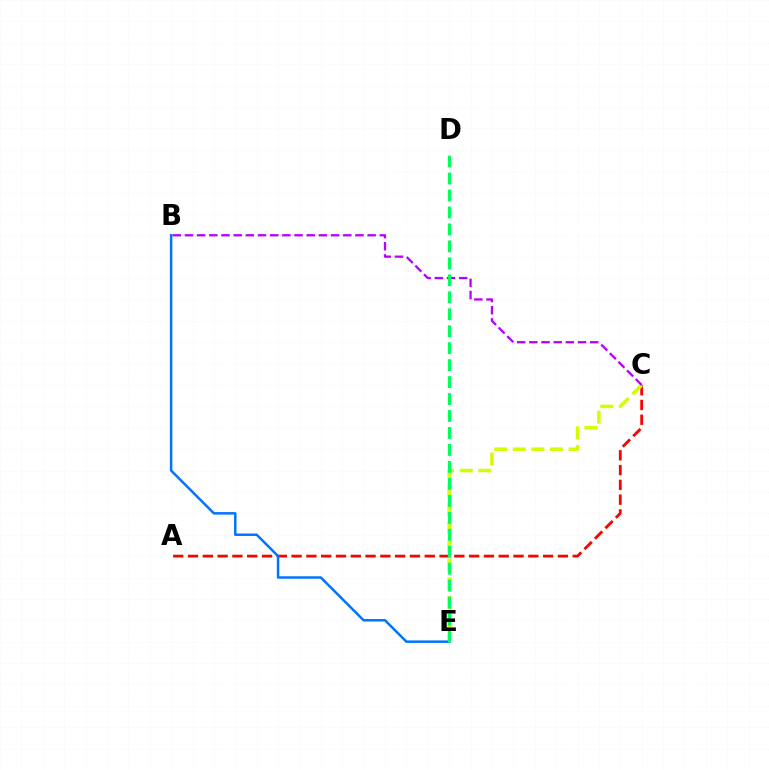{('A', 'C'): [{'color': '#ff0000', 'line_style': 'dashed', 'thickness': 2.01}], ('C', 'E'): [{'color': '#d1ff00', 'line_style': 'dashed', 'thickness': 2.53}], ('B', 'E'): [{'color': '#0074ff', 'line_style': 'solid', 'thickness': 1.79}], ('B', 'C'): [{'color': '#b900ff', 'line_style': 'dashed', 'thickness': 1.65}], ('D', 'E'): [{'color': '#00ff5c', 'line_style': 'dashed', 'thickness': 2.3}]}